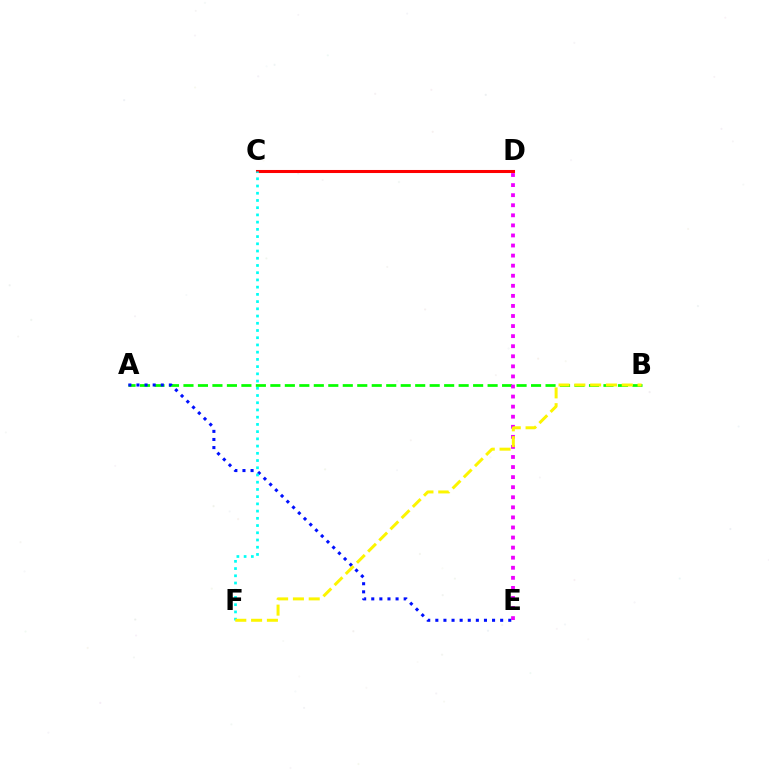{('C', 'D'): [{'color': '#ff0000', 'line_style': 'solid', 'thickness': 2.2}], ('A', 'B'): [{'color': '#08ff00', 'line_style': 'dashed', 'thickness': 1.97}], ('A', 'E'): [{'color': '#0010ff', 'line_style': 'dotted', 'thickness': 2.2}], ('C', 'F'): [{'color': '#00fff6', 'line_style': 'dotted', 'thickness': 1.96}], ('D', 'E'): [{'color': '#ee00ff', 'line_style': 'dotted', 'thickness': 2.74}], ('B', 'F'): [{'color': '#fcf500', 'line_style': 'dashed', 'thickness': 2.15}]}